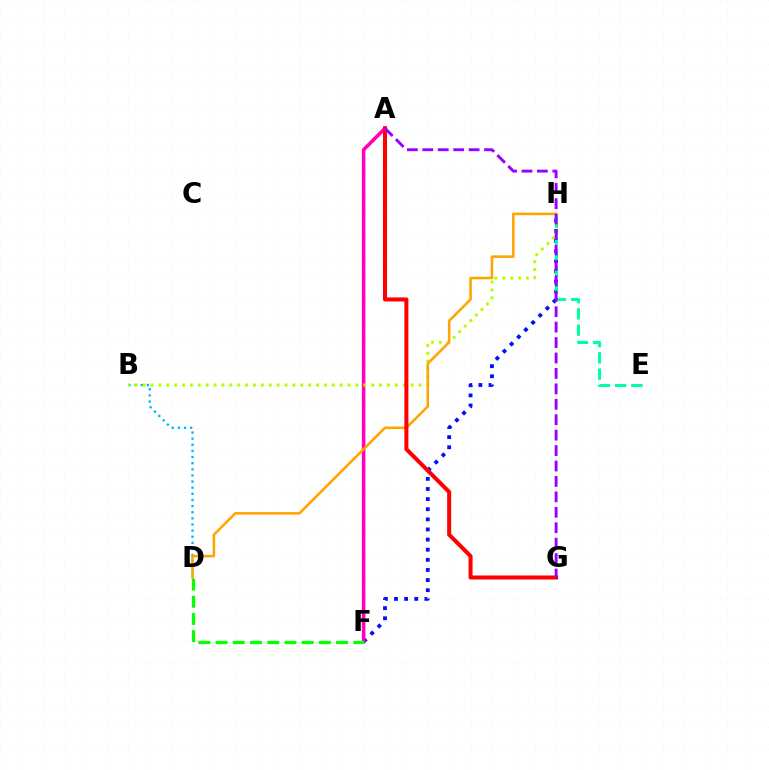{('F', 'H'): [{'color': '#0010ff', 'line_style': 'dotted', 'thickness': 2.75}], ('E', 'H'): [{'color': '#00ff9d', 'line_style': 'dashed', 'thickness': 2.21}], ('B', 'D'): [{'color': '#00b5ff', 'line_style': 'dotted', 'thickness': 1.66}], ('A', 'F'): [{'color': '#ff00bd', 'line_style': 'solid', 'thickness': 2.56}], ('B', 'H'): [{'color': '#b3ff00', 'line_style': 'dotted', 'thickness': 2.14}], ('D', 'F'): [{'color': '#08ff00', 'line_style': 'dashed', 'thickness': 2.34}], ('D', 'H'): [{'color': '#ffa500', 'line_style': 'solid', 'thickness': 1.84}], ('A', 'G'): [{'color': '#ff0000', 'line_style': 'solid', 'thickness': 2.9}, {'color': '#9b00ff', 'line_style': 'dashed', 'thickness': 2.1}]}